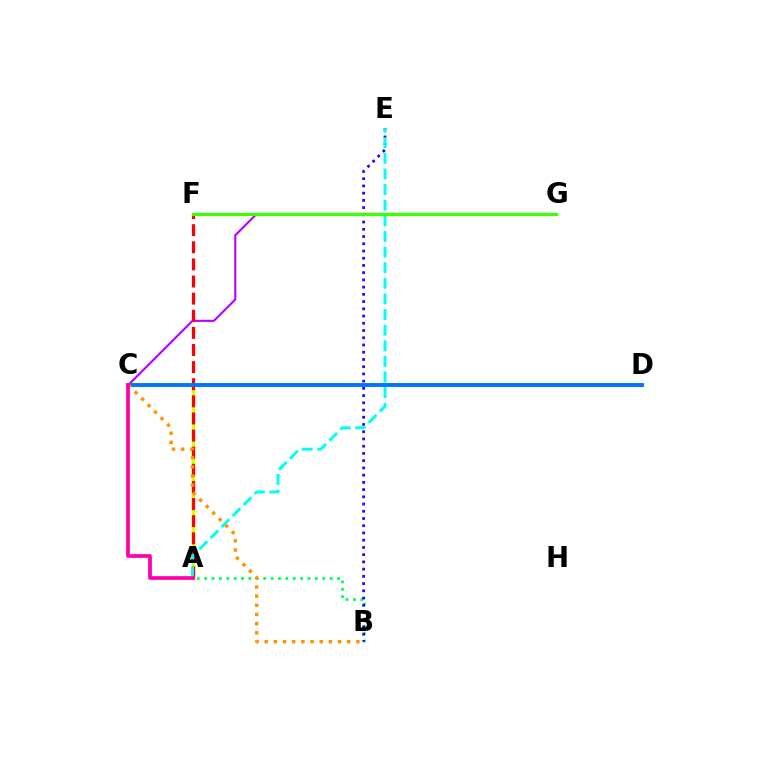{('C', 'G'): [{'color': '#b900ff', 'line_style': 'solid', 'thickness': 1.52}], ('A', 'B'): [{'color': '#00ff5c', 'line_style': 'dotted', 'thickness': 2.01}], ('A', 'C'): [{'color': '#d1ff00', 'line_style': 'solid', 'thickness': 2.47}, {'color': '#ff00ac', 'line_style': 'solid', 'thickness': 2.68}], ('A', 'F'): [{'color': '#ff0000', 'line_style': 'dashed', 'thickness': 2.33}], ('B', 'E'): [{'color': '#2500ff', 'line_style': 'dotted', 'thickness': 1.96}], ('C', 'D'): [{'color': '#0074ff', 'line_style': 'solid', 'thickness': 2.8}], ('A', 'E'): [{'color': '#00fff6', 'line_style': 'dashed', 'thickness': 2.12}], ('B', 'C'): [{'color': '#ff9400', 'line_style': 'dotted', 'thickness': 2.49}], ('F', 'G'): [{'color': '#3dff00', 'line_style': 'solid', 'thickness': 2.3}]}